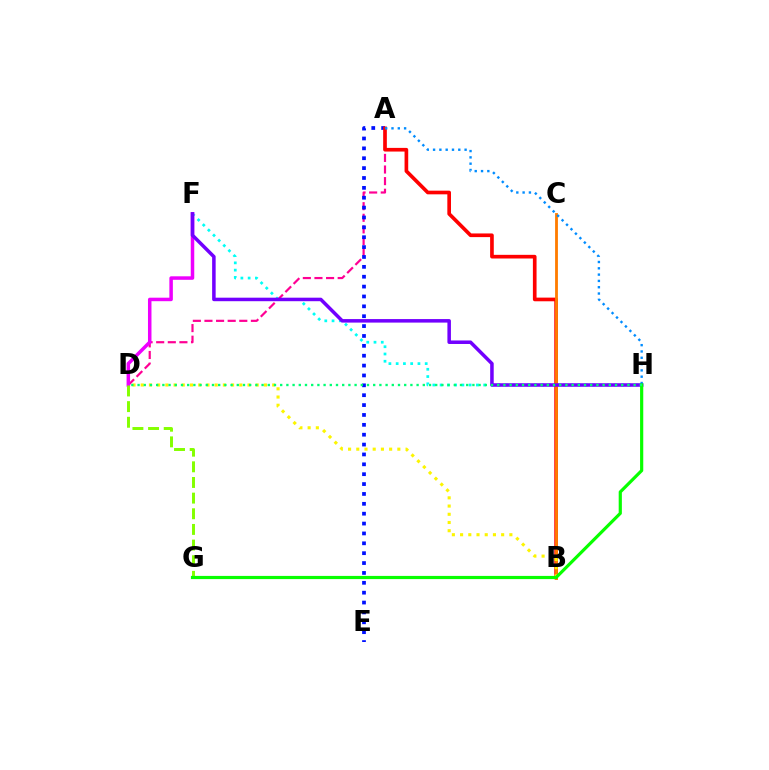{('A', 'D'): [{'color': '#ff0094', 'line_style': 'dashed', 'thickness': 1.58}], ('F', 'H'): [{'color': '#00fff6', 'line_style': 'dotted', 'thickness': 1.97}, {'color': '#7200ff', 'line_style': 'solid', 'thickness': 2.53}], ('A', 'E'): [{'color': '#0010ff', 'line_style': 'dotted', 'thickness': 2.68}], ('A', 'B'): [{'color': '#ff0000', 'line_style': 'solid', 'thickness': 2.64}], ('D', 'F'): [{'color': '#ee00ff', 'line_style': 'solid', 'thickness': 2.52}], ('B', 'C'): [{'color': '#ff7c00', 'line_style': 'solid', 'thickness': 2.03}], ('D', 'G'): [{'color': '#84ff00', 'line_style': 'dashed', 'thickness': 2.13}], ('A', 'H'): [{'color': '#008cff', 'line_style': 'dotted', 'thickness': 1.71}], ('B', 'D'): [{'color': '#fcf500', 'line_style': 'dotted', 'thickness': 2.23}], ('G', 'H'): [{'color': '#08ff00', 'line_style': 'solid', 'thickness': 2.29}], ('D', 'H'): [{'color': '#00ff74', 'line_style': 'dotted', 'thickness': 1.68}]}